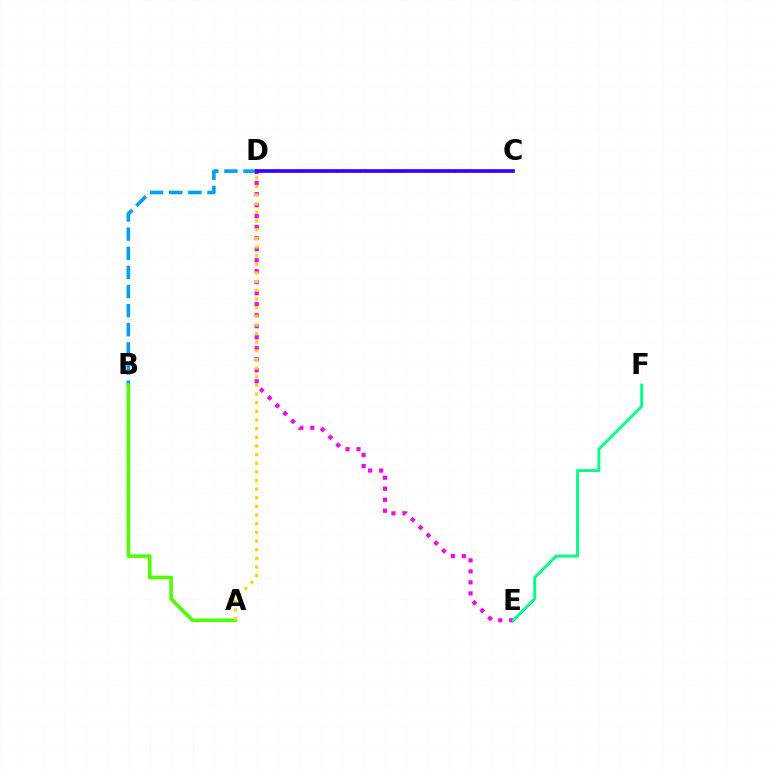{('B', 'D'): [{'color': '#009eff', 'line_style': 'dashed', 'thickness': 2.6}], ('A', 'B'): [{'color': '#4fff00', 'line_style': 'solid', 'thickness': 2.58}], ('D', 'E'): [{'color': '#ff00ed', 'line_style': 'dotted', 'thickness': 2.99}], ('E', 'F'): [{'color': '#00ff86', 'line_style': 'solid', 'thickness': 2.08}], ('C', 'D'): [{'color': '#ff0000', 'line_style': 'dotted', 'thickness': 1.53}, {'color': '#3700ff', 'line_style': 'solid', 'thickness': 2.66}], ('A', 'D'): [{'color': '#ffd500', 'line_style': 'dotted', 'thickness': 2.35}]}